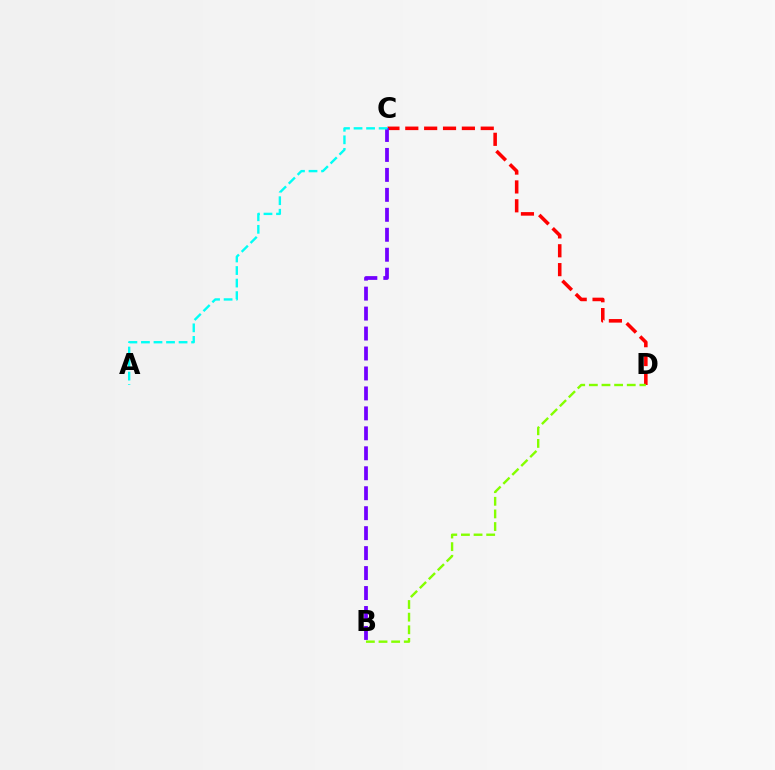{('C', 'D'): [{'color': '#ff0000', 'line_style': 'dashed', 'thickness': 2.56}], ('B', 'C'): [{'color': '#7200ff', 'line_style': 'dashed', 'thickness': 2.71}], ('B', 'D'): [{'color': '#84ff00', 'line_style': 'dashed', 'thickness': 1.72}], ('A', 'C'): [{'color': '#00fff6', 'line_style': 'dashed', 'thickness': 1.7}]}